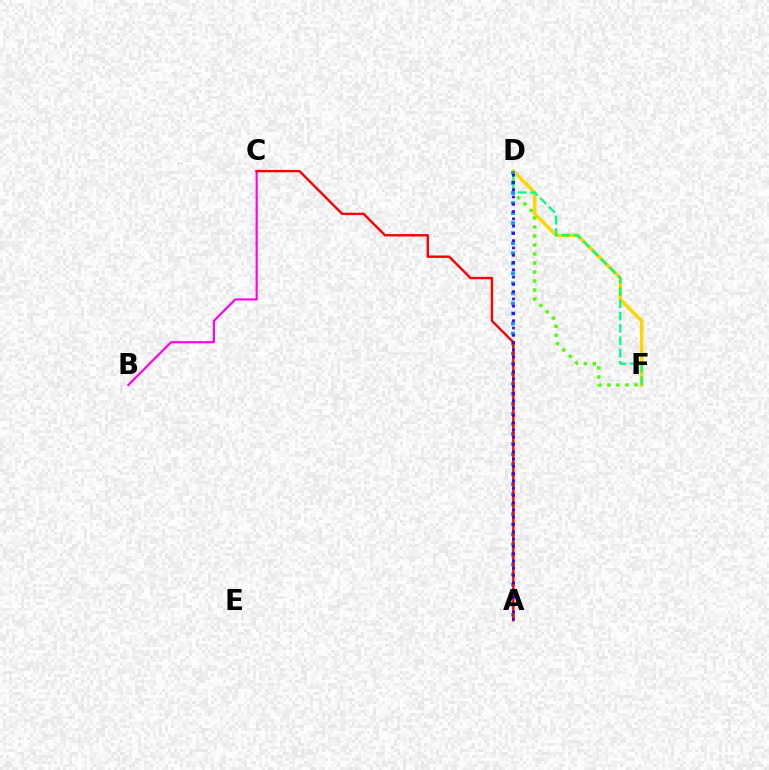{('D', 'F'): [{'color': '#ffd500', 'line_style': 'solid', 'thickness': 2.53}, {'color': '#00ff86', 'line_style': 'dashed', 'thickness': 1.67}, {'color': '#4fff00', 'line_style': 'dotted', 'thickness': 2.45}], ('B', 'C'): [{'color': '#ff00ed', 'line_style': 'solid', 'thickness': 1.55}], ('A', 'D'): [{'color': '#009eff', 'line_style': 'dotted', 'thickness': 2.73}, {'color': '#3700ff', 'line_style': 'dotted', 'thickness': 1.98}], ('A', 'C'): [{'color': '#ff0000', 'line_style': 'solid', 'thickness': 1.73}]}